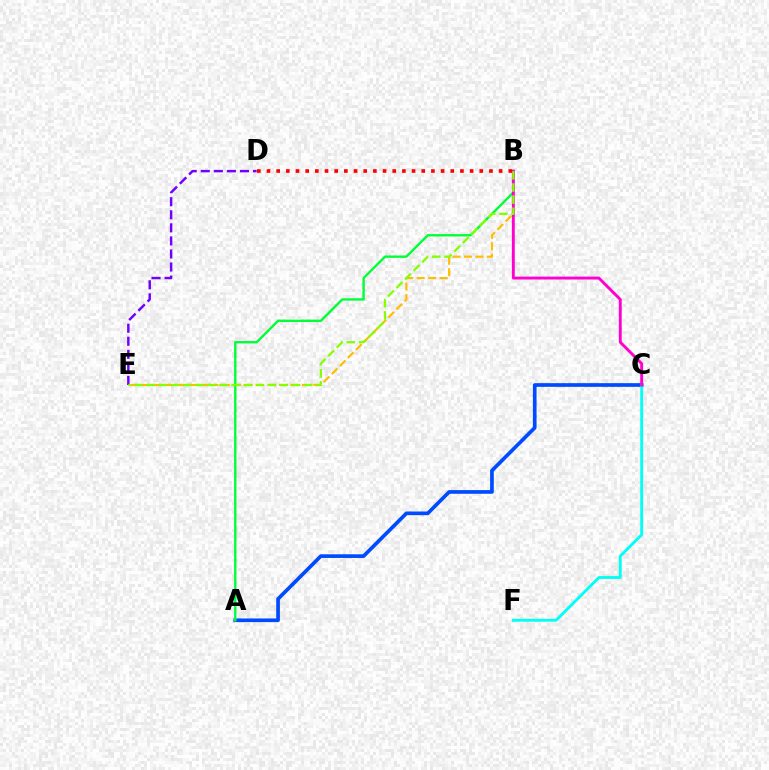{('B', 'E'): [{'color': '#ffbd00', 'line_style': 'dashed', 'thickness': 1.55}, {'color': '#84ff00', 'line_style': 'dashed', 'thickness': 1.65}], ('A', 'C'): [{'color': '#004bff', 'line_style': 'solid', 'thickness': 2.65}], ('C', 'F'): [{'color': '#00fff6', 'line_style': 'solid', 'thickness': 2.05}], ('A', 'B'): [{'color': '#00ff39', 'line_style': 'solid', 'thickness': 1.72}], ('B', 'C'): [{'color': '#ff00cf', 'line_style': 'solid', 'thickness': 2.08}], ('D', 'E'): [{'color': '#7200ff', 'line_style': 'dashed', 'thickness': 1.77}], ('B', 'D'): [{'color': '#ff0000', 'line_style': 'dotted', 'thickness': 2.63}]}